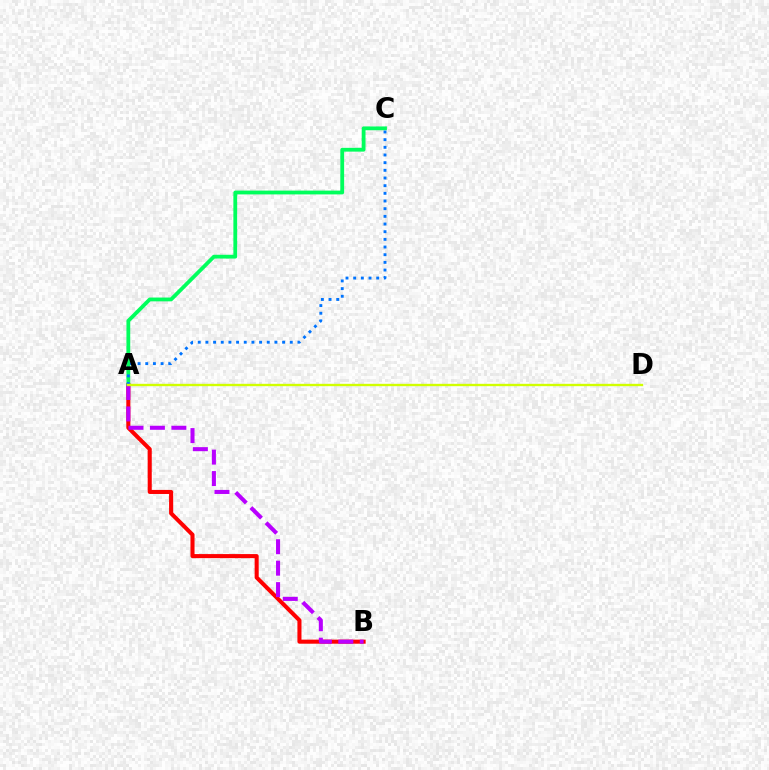{('A', 'B'): [{'color': '#ff0000', 'line_style': 'solid', 'thickness': 2.93}, {'color': '#b900ff', 'line_style': 'dashed', 'thickness': 2.91}], ('A', 'C'): [{'color': '#00ff5c', 'line_style': 'solid', 'thickness': 2.74}, {'color': '#0074ff', 'line_style': 'dotted', 'thickness': 2.08}], ('A', 'D'): [{'color': '#d1ff00', 'line_style': 'solid', 'thickness': 1.7}]}